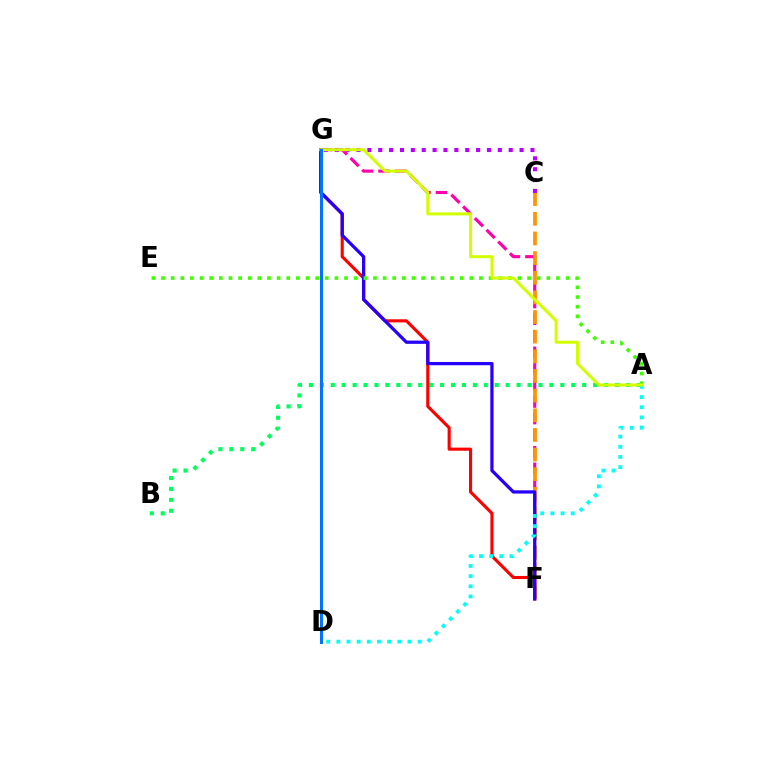{('F', 'G'): [{'color': '#ff00ac', 'line_style': 'dashed', 'thickness': 2.25}, {'color': '#ff0000', 'line_style': 'solid', 'thickness': 2.23}, {'color': '#2500ff', 'line_style': 'solid', 'thickness': 2.34}], ('A', 'B'): [{'color': '#00ff5c', 'line_style': 'dotted', 'thickness': 2.97}], ('C', 'F'): [{'color': '#ff9400', 'line_style': 'dashed', 'thickness': 2.67}], ('A', 'D'): [{'color': '#00fff6', 'line_style': 'dotted', 'thickness': 2.76}], ('A', 'E'): [{'color': '#3dff00', 'line_style': 'dotted', 'thickness': 2.62}], ('C', 'G'): [{'color': '#b900ff', 'line_style': 'dotted', 'thickness': 2.95}], ('A', 'G'): [{'color': '#d1ff00', 'line_style': 'solid', 'thickness': 2.15}], ('D', 'G'): [{'color': '#0074ff', 'line_style': 'solid', 'thickness': 2.16}]}